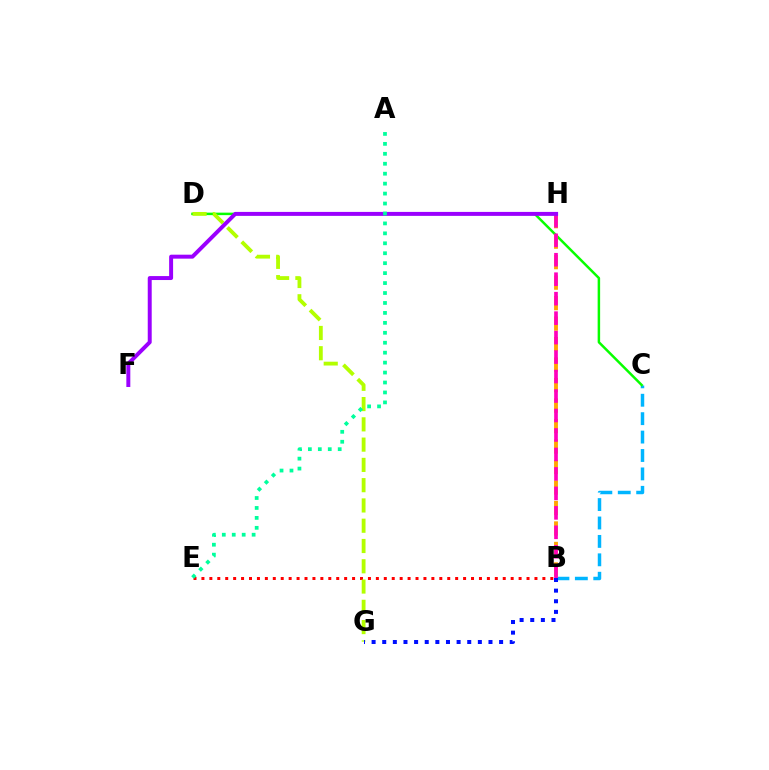{('B', 'C'): [{'color': '#00b5ff', 'line_style': 'dashed', 'thickness': 2.5}], ('C', 'D'): [{'color': '#08ff00', 'line_style': 'solid', 'thickness': 1.79}], ('B', 'E'): [{'color': '#ff0000', 'line_style': 'dotted', 'thickness': 2.15}], ('D', 'G'): [{'color': '#b3ff00', 'line_style': 'dashed', 'thickness': 2.75}], ('B', 'H'): [{'color': '#ffa500', 'line_style': 'dashed', 'thickness': 2.78}, {'color': '#ff00bd', 'line_style': 'dashed', 'thickness': 2.65}], ('F', 'H'): [{'color': '#9b00ff', 'line_style': 'solid', 'thickness': 2.85}], ('B', 'G'): [{'color': '#0010ff', 'line_style': 'dotted', 'thickness': 2.89}], ('A', 'E'): [{'color': '#00ff9d', 'line_style': 'dotted', 'thickness': 2.7}]}